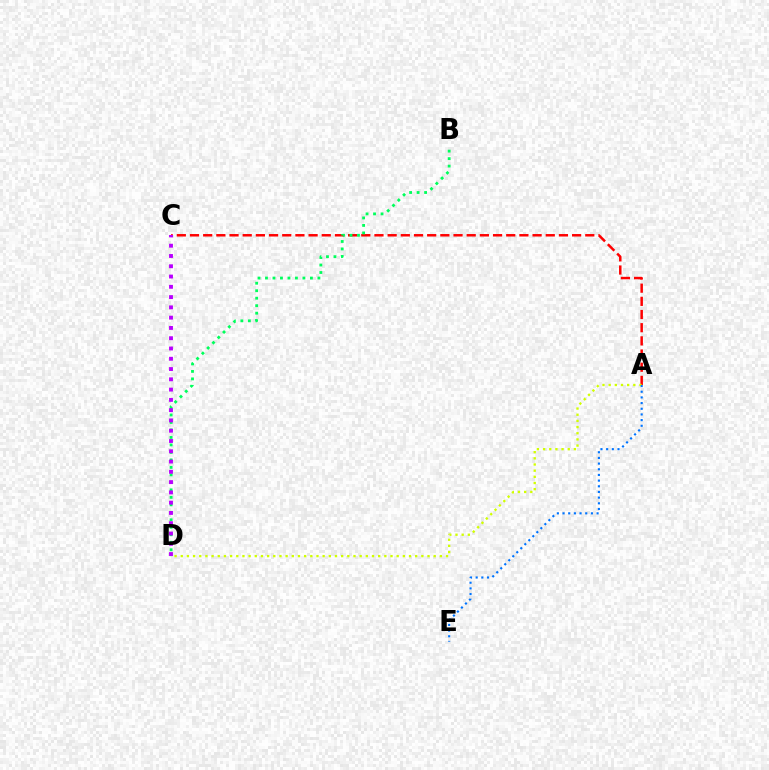{('A', 'C'): [{'color': '#ff0000', 'line_style': 'dashed', 'thickness': 1.79}], ('B', 'D'): [{'color': '#00ff5c', 'line_style': 'dotted', 'thickness': 2.03}], ('C', 'D'): [{'color': '#b900ff', 'line_style': 'dotted', 'thickness': 2.79}], ('A', 'D'): [{'color': '#d1ff00', 'line_style': 'dotted', 'thickness': 1.68}], ('A', 'E'): [{'color': '#0074ff', 'line_style': 'dotted', 'thickness': 1.54}]}